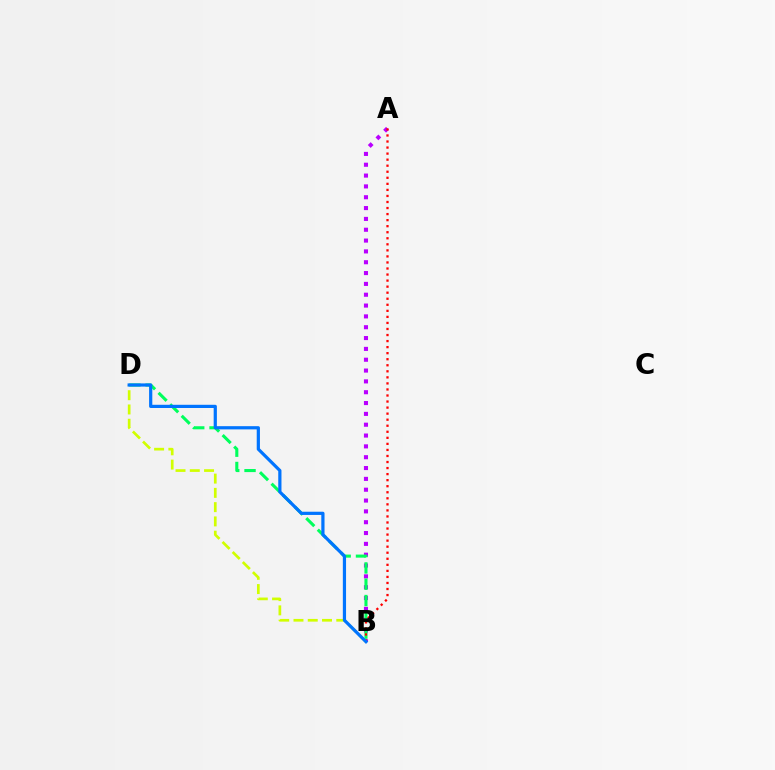{('A', 'B'): [{'color': '#b900ff', 'line_style': 'dotted', 'thickness': 2.94}, {'color': '#ff0000', 'line_style': 'dotted', 'thickness': 1.64}], ('B', 'D'): [{'color': '#00ff5c', 'line_style': 'dashed', 'thickness': 2.21}, {'color': '#d1ff00', 'line_style': 'dashed', 'thickness': 1.94}, {'color': '#0074ff', 'line_style': 'solid', 'thickness': 2.31}]}